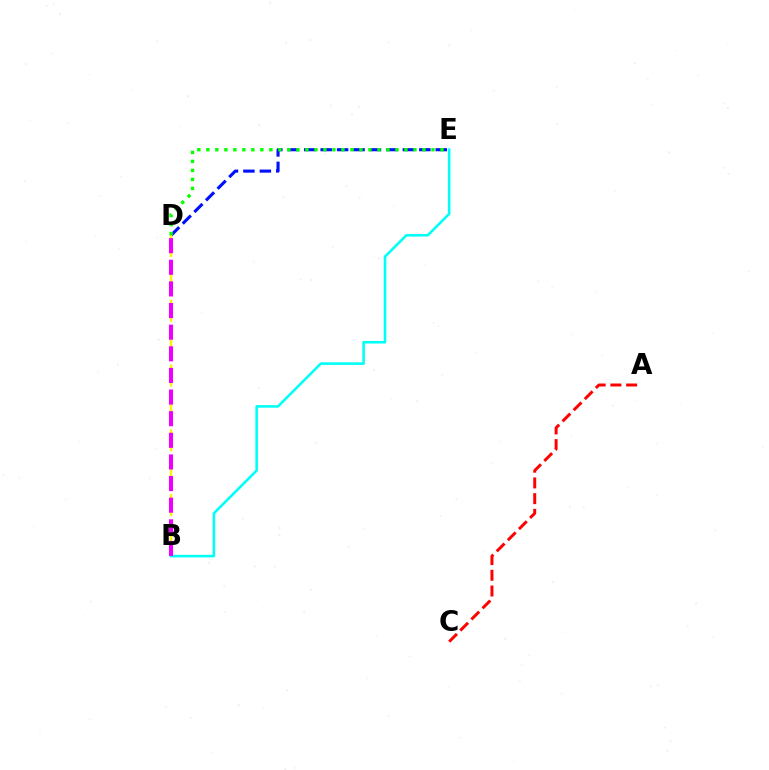{('D', 'E'): [{'color': '#0010ff', 'line_style': 'dashed', 'thickness': 2.23}, {'color': '#08ff00', 'line_style': 'dotted', 'thickness': 2.45}], ('B', 'E'): [{'color': '#00fff6', 'line_style': 'solid', 'thickness': 1.86}], ('B', 'D'): [{'color': '#fcf500', 'line_style': 'dashed', 'thickness': 1.76}, {'color': '#ee00ff', 'line_style': 'dashed', 'thickness': 2.94}], ('A', 'C'): [{'color': '#ff0000', 'line_style': 'dashed', 'thickness': 2.14}]}